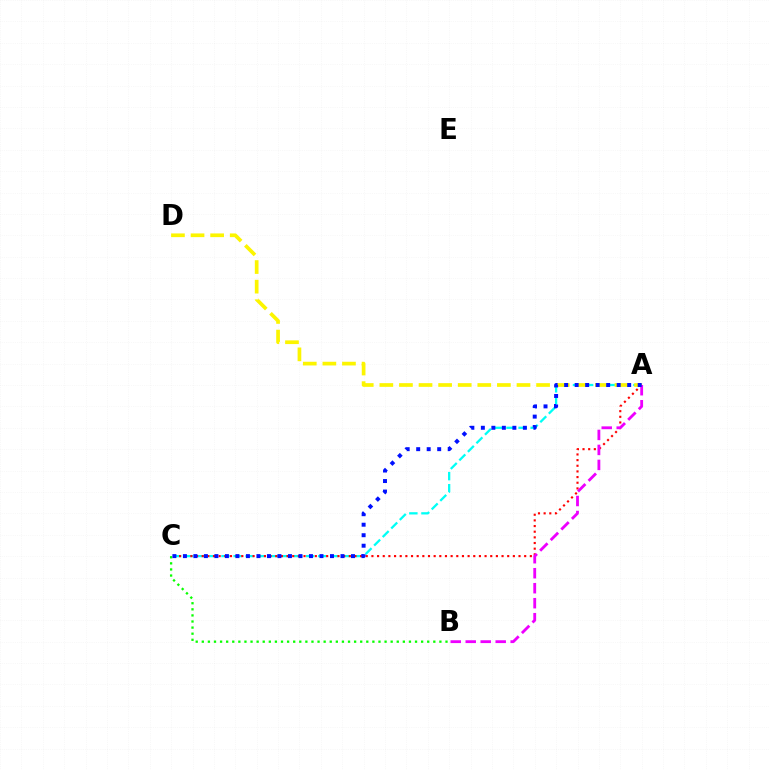{('B', 'C'): [{'color': '#08ff00', 'line_style': 'dotted', 'thickness': 1.66}], ('A', 'C'): [{'color': '#00fff6', 'line_style': 'dashed', 'thickness': 1.64}, {'color': '#ff0000', 'line_style': 'dotted', 'thickness': 1.54}, {'color': '#0010ff', 'line_style': 'dotted', 'thickness': 2.85}], ('A', 'D'): [{'color': '#fcf500', 'line_style': 'dashed', 'thickness': 2.66}], ('A', 'B'): [{'color': '#ee00ff', 'line_style': 'dashed', 'thickness': 2.04}]}